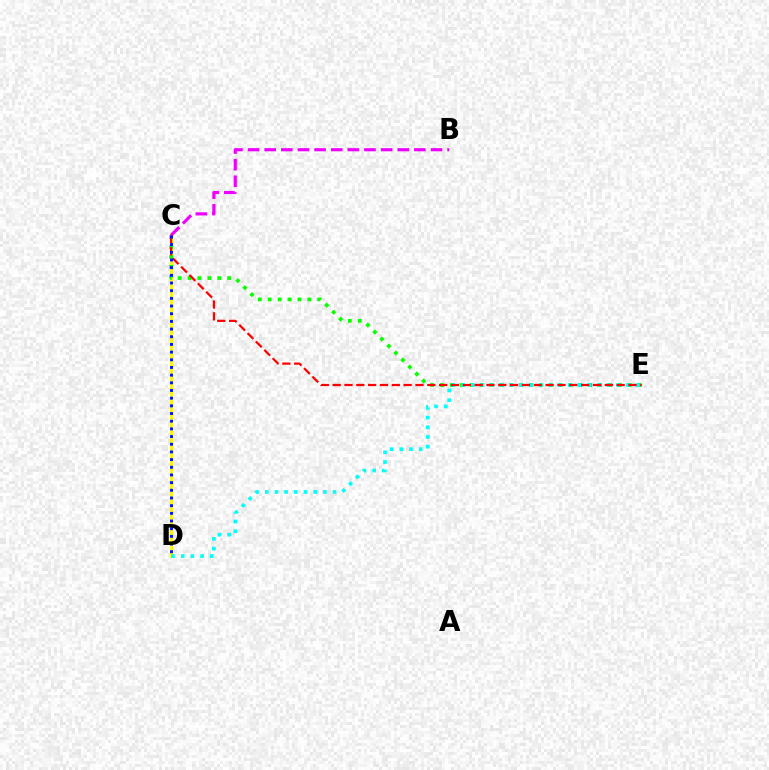{('C', 'D'): [{'color': '#fcf500', 'line_style': 'solid', 'thickness': 1.96}, {'color': '#0010ff', 'line_style': 'dotted', 'thickness': 2.09}], ('C', 'E'): [{'color': '#08ff00', 'line_style': 'dotted', 'thickness': 2.69}, {'color': '#ff0000', 'line_style': 'dashed', 'thickness': 1.61}], ('D', 'E'): [{'color': '#00fff6', 'line_style': 'dotted', 'thickness': 2.63}], ('B', 'C'): [{'color': '#ee00ff', 'line_style': 'dashed', 'thickness': 2.26}]}